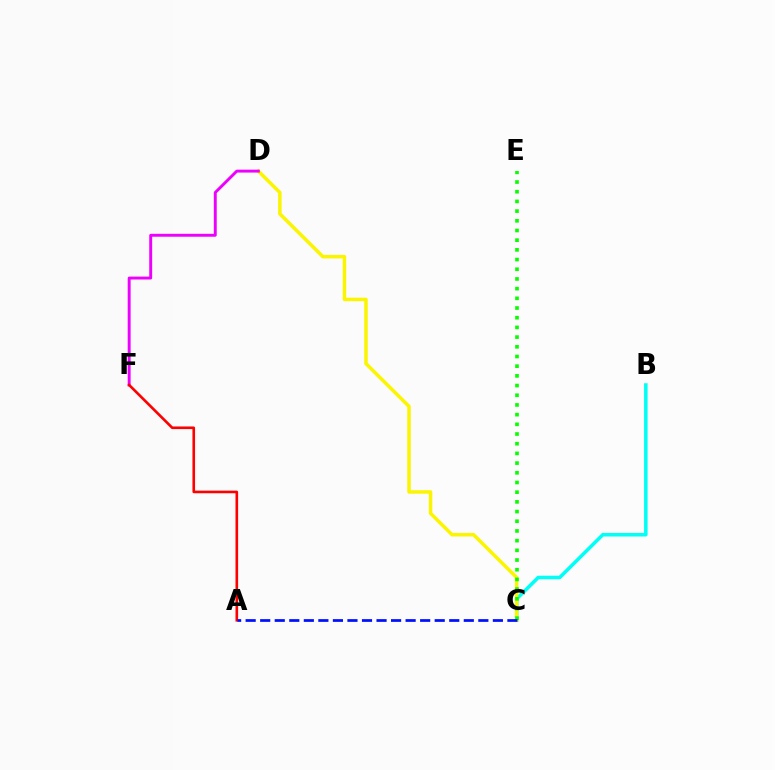{('B', 'C'): [{'color': '#00fff6', 'line_style': 'solid', 'thickness': 2.54}], ('C', 'D'): [{'color': '#fcf500', 'line_style': 'solid', 'thickness': 2.51}], ('C', 'E'): [{'color': '#08ff00', 'line_style': 'dotted', 'thickness': 2.63}], ('D', 'F'): [{'color': '#ee00ff', 'line_style': 'solid', 'thickness': 2.1}], ('A', 'F'): [{'color': '#ff0000', 'line_style': 'solid', 'thickness': 1.89}], ('A', 'C'): [{'color': '#0010ff', 'line_style': 'dashed', 'thickness': 1.98}]}